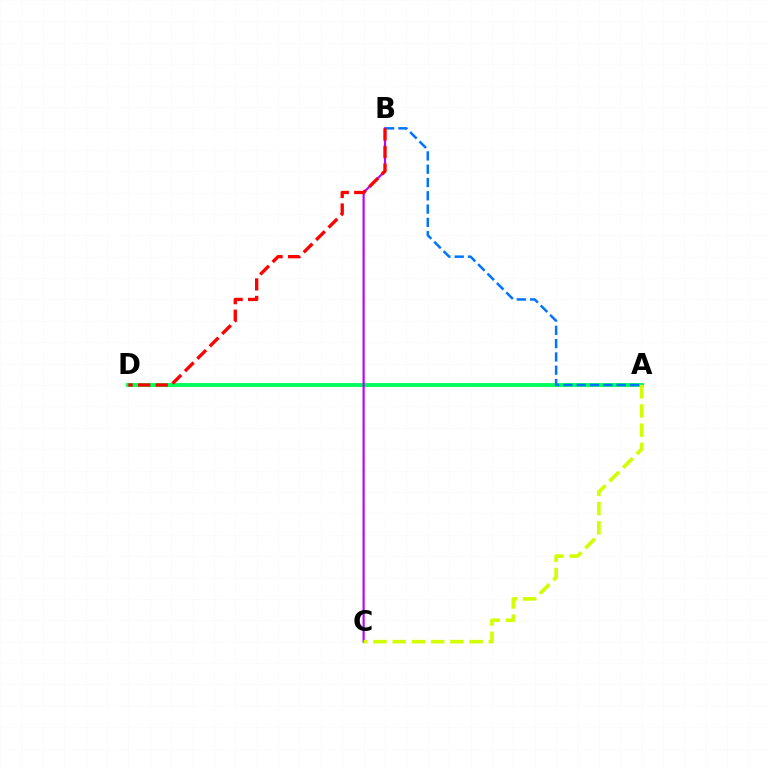{('A', 'D'): [{'color': '#00ff5c', 'line_style': 'solid', 'thickness': 2.8}], ('B', 'C'): [{'color': '#b900ff', 'line_style': 'solid', 'thickness': 1.55}], ('A', 'C'): [{'color': '#d1ff00', 'line_style': 'dashed', 'thickness': 2.61}], ('A', 'B'): [{'color': '#0074ff', 'line_style': 'dashed', 'thickness': 1.81}], ('B', 'D'): [{'color': '#ff0000', 'line_style': 'dashed', 'thickness': 2.38}]}